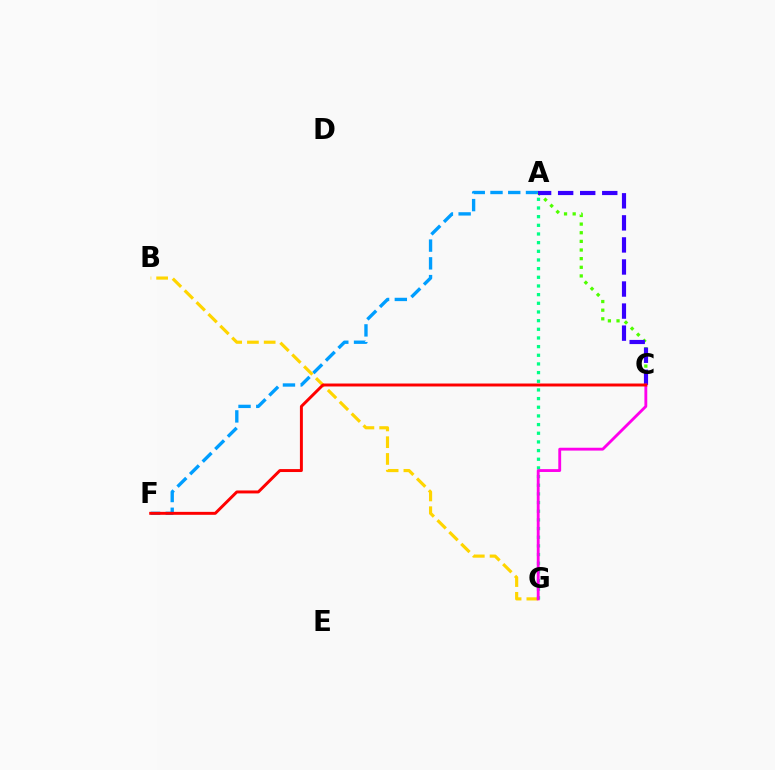{('A', 'F'): [{'color': '#009eff', 'line_style': 'dashed', 'thickness': 2.41}], ('B', 'G'): [{'color': '#ffd500', 'line_style': 'dashed', 'thickness': 2.28}], ('A', 'G'): [{'color': '#00ff86', 'line_style': 'dotted', 'thickness': 2.35}], ('A', 'C'): [{'color': '#4fff00', 'line_style': 'dotted', 'thickness': 2.35}, {'color': '#3700ff', 'line_style': 'dashed', 'thickness': 3.0}], ('C', 'G'): [{'color': '#ff00ed', 'line_style': 'solid', 'thickness': 2.05}], ('C', 'F'): [{'color': '#ff0000', 'line_style': 'solid', 'thickness': 2.12}]}